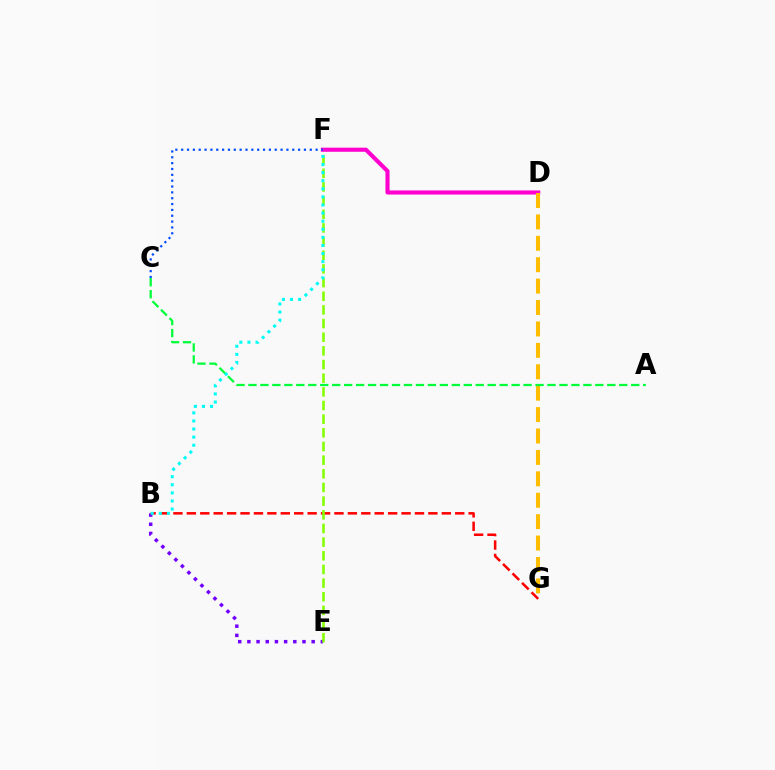{('B', 'E'): [{'color': '#7200ff', 'line_style': 'dotted', 'thickness': 2.5}], ('B', 'G'): [{'color': '#ff0000', 'line_style': 'dashed', 'thickness': 1.82}], ('E', 'F'): [{'color': '#84ff00', 'line_style': 'dashed', 'thickness': 1.86}], ('D', 'F'): [{'color': '#ff00cf', 'line_style': 'solid', 'thickness': 2.96}], ('D', 'G'): [{'color': '#ffbd00', 'line_style': 'dashed', 'thickness': 2.91}], ('A', 'C'): [{'color': '#00ff39', 'line_style': 'dashed', 'thickness': 1.62}], ('B', 'F'): [{'color': '#00fff6', 'line_style': 'dotted', 'thickness': 2.2}], ('C', 'F'): [{'color': '#004bff', 'line_style': 'dotted', 'thickness': 1.59}]}